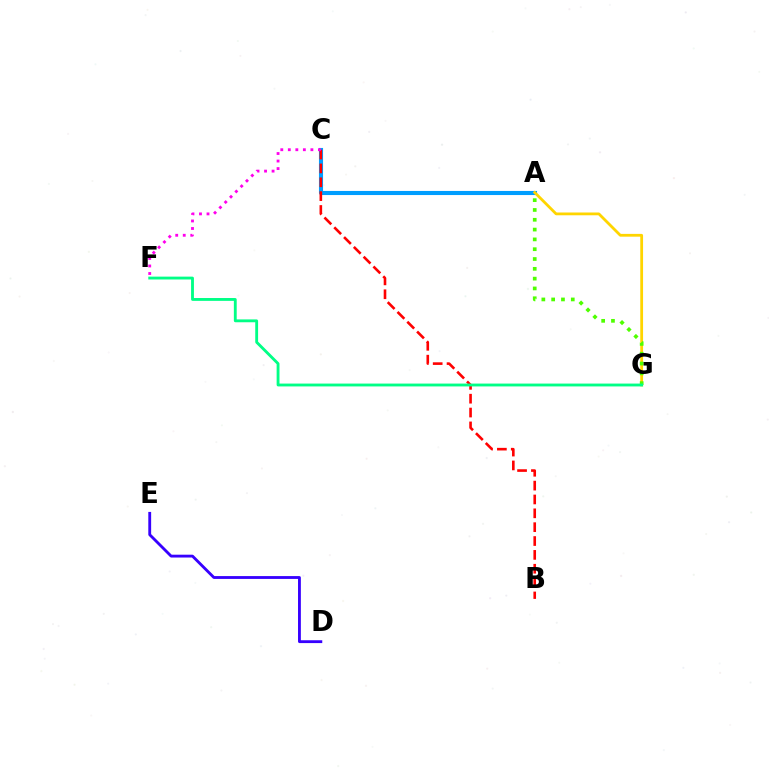{('A', 'C'): [{'color': '#009eff', 'line_style': 'solid', 'thickness': 2.95}], ('A', 'G'): [{'color': '#ffd500', 'line_style': 'solid', 'thickness': 2.01}, {'color': '#4fff00', 'line_style': 'dotted', 'thickness': 2.67}], ('B', 'C'): [{'color': '#ff0000', 'line_style': 'dashed', 'thickness': 1.88}], ('C', 'F'): [{'color': '#ff00ed', 'line_style': 'dotted', 'thickness': 2.04}], ('D', 'E'): [{'color': '#3700ff', 'line_style': 'solid', 'thickness': 2.04}], ('F', 'G'): [{'color': '#00ff86', 'line_style': 'solid', 'thickness': 2.05}]}